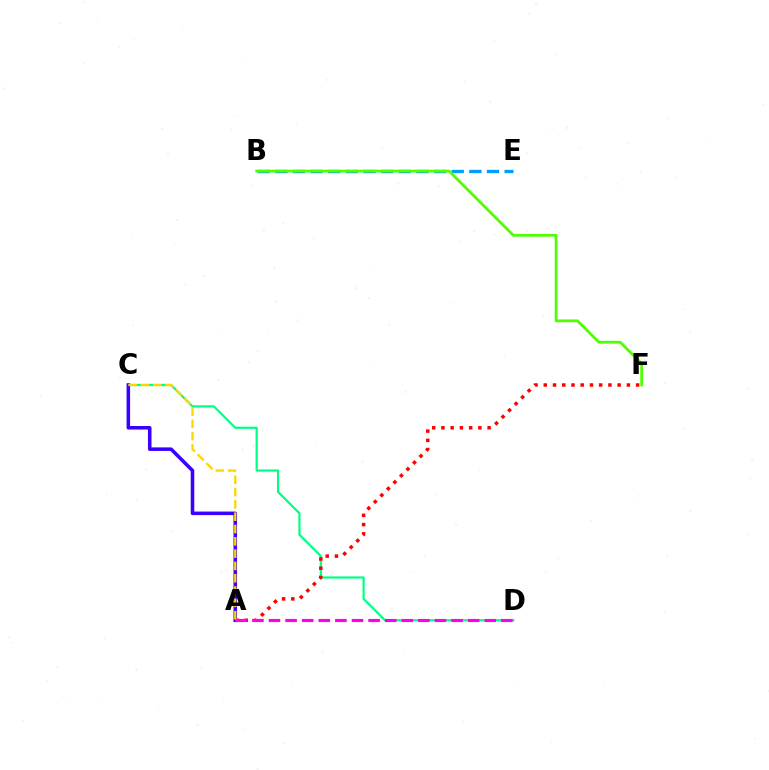{('C', 'D'): [{'color': '#00ff86', 'line_style': 'solid', 'thickness': 1.59}], ('A', 'C'): [{'color': '#3700ff', 'line_style': 'solid', 'thickness': 2.55}, {'color': '#ffd500', 'line_style': 'dashed', 'thickness': 1.67}], ('B', 'E'): [{'color': '#009eff', 'line_style': 'dashed', 'thickness': 2.4}], ('A', 'F'): [{'color': '#ff0000', 'line_style': 'dotted', 'thickness': 2.51}], ('A', 'D'): [{'color': '#ff00ed', 'line_style': 'dashed', 'thickness': 2.26}], ('B', 'F'): [{'color': '#4fff00', 'line_style': 'solid', 'thickness': 2.0}]}